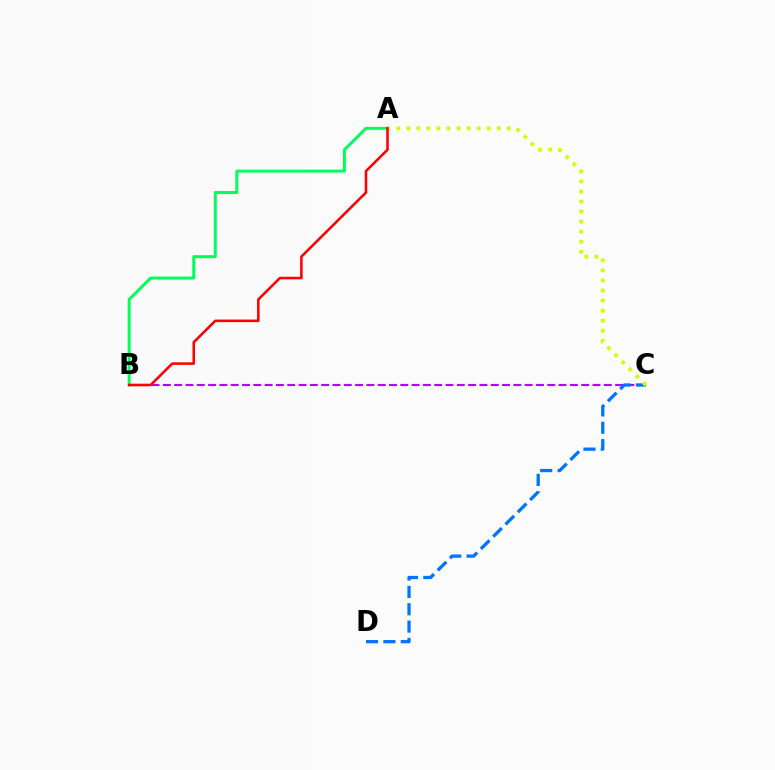{('A', 'B'): [{'color': '#00ff5c', 'line_style': 'solid', 'thickness': 2.14}, {'color': '#ff0000', 'line_style': 'solid', 'thickness': 1.84}], ('B', 'C'): [{'color': '#b900ff', 'line_style': 'dashed', 'thickness': 1.54}], ('C', 'D'): [{'color': '#0074ff', 'line_style': 'dashed', 'thickness': 2.36}], ('A', 'C'): [{'color': '#d1ff00', 'line_style': 'dotted', 'thickness': 2.73}]}